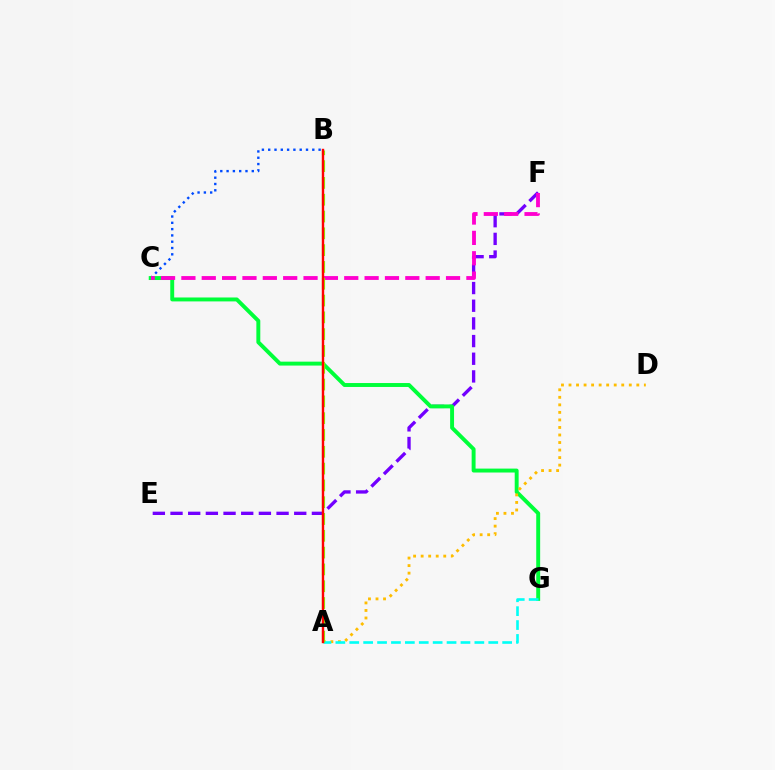{('B', 'C'): [{'color': '#004bff', 'line_style': 'dotted', 'thickness': 1.71}], ('E', 'F'): [{'color': '#7200ff', 'line_style': 'dashed', 'thickness': 2.4}], ('C', 'G'): [{'color': '#00ff39', 'line_style': 'solid', 'thickness': 2.82}], ('A', 'D'): [{'color': '#ffbd00', 'line_style': 'dotted', 'thickness': 2.05}], ('C', 'F'): [{'color': '#ff00cf', 'line_style': 'dashed', 'thickness': 2.77}], ('A', 'G'): [{'color': '#00fff6', 'line_style': 'dashed', 'thickness': 1.89}], ('A', 'B'): [{'color': '#84ff00', 'line_style': 'dashed', 'thickness': 2.28}, {'color': '#ff0000', 'line_style': 'solid', 'thickness': 1.73}]}